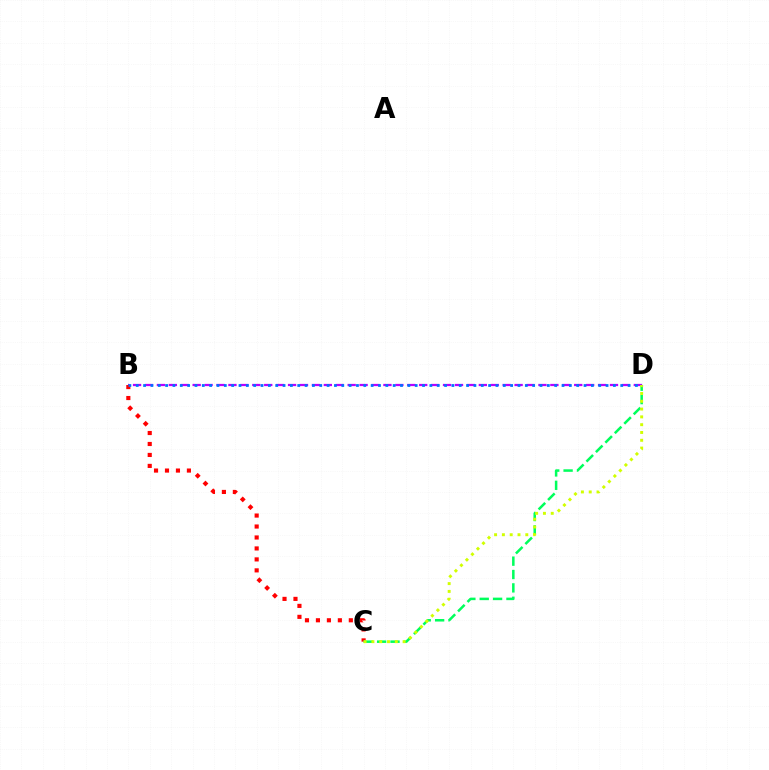{('B', 'D'): [{'color': '#b900ff', 'line_style': 'dashed', 'thickness': 1.62}, {'color': '#0074ff', 'line_style': 'dotted', 'thickness': 1.99}], ('B', 'C'): [{'color': '#ff0000', 'line_style': 'dotted', 'thickness': 2.98}], ('C', 'D'): [{'color': '#00ff5c', 'line_style': 'dashed', 'thickness': 1.82}, {'color': '#d1ff00', 'line_style': 'dotted', 'thickness': 2.12}]}